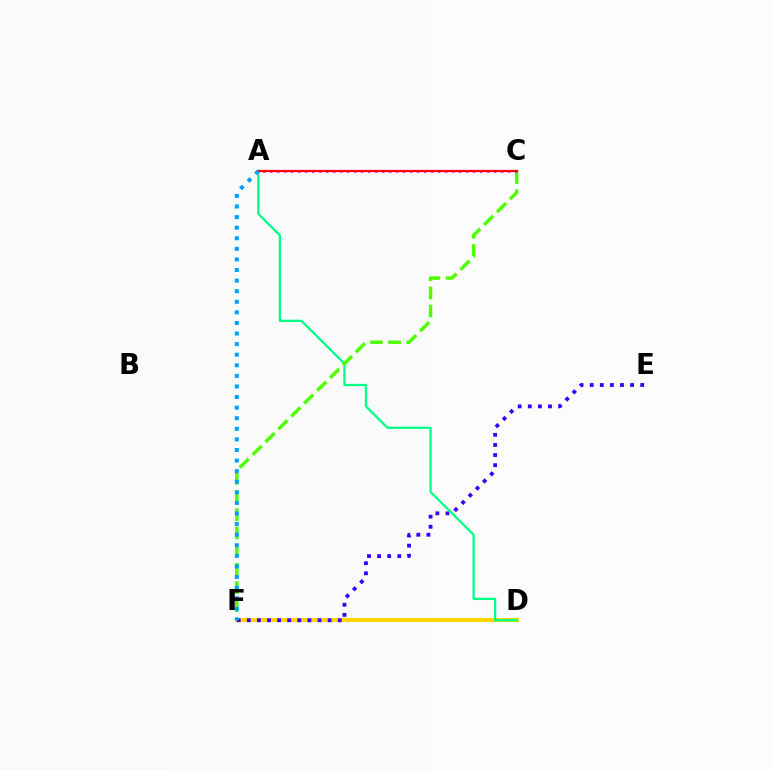{('D', 'F'): [{'color': '#ffd500', 'line_style': 'solid', 'thickness': 2.95}], ('E', 'F'): [{'color': '#3700ff', 'line_style': 'dotted', 'thickness': 2.75}], ('A', 'D'): [{'color': '#00ff86', 'line_style': 'solid', 'thickness': 1.63}], ('C', 'F'): [{'color': '#4fff00', 'line_style': 'dashed', 'thickness': 2.47}], ('A', 'C'): [{'color': '#ff00ed', 'line_style': 'dotted', 'thickness': 1.9}, {'color': '#ff0000', 'line_style': 'solid', 'thickness': 1.59}], ('A', 'F'): [{'color': '#009eff', 'line_style': 'dotted', 'thickness': 2.88}]}